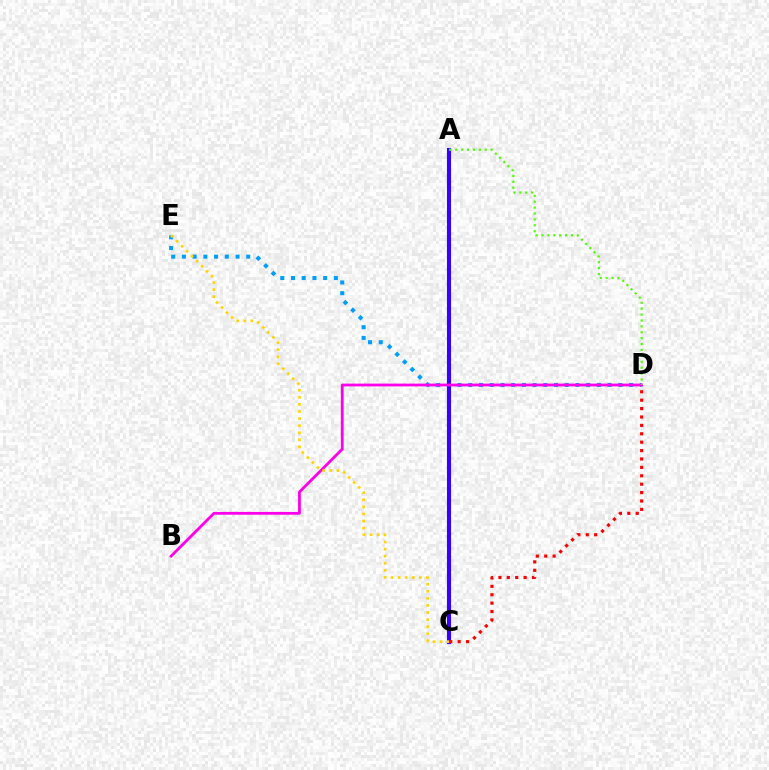{('D', 'E'): [{'color': '#009eff', 'line_style': 'dotted', 'thickness': 2.91}], ('A', 'C'): [{'color': '#00ff86', 'line_style': 'solid', 'thickness': 2.87}, {'color': '#3700ff', 'line_style': 'solid', 'thickness': 2.95}], ('B', 'D'): [{'color': '#ff00ed', 'line_style': 'solid', 'thickness': 2.01}], ('C', 'E'): [{'color': '#ffd500', 'line_style': 'dotted', 'thickness': 1.92}], ('A', 'D'): [{'color': '#4fff00', 'line_style': 'dotted', 'thickness': 1.6}], ('C', 'D'): [{'color': '#ff0000', 'line_style': 'dotted', 'thickness': 2.28}]}